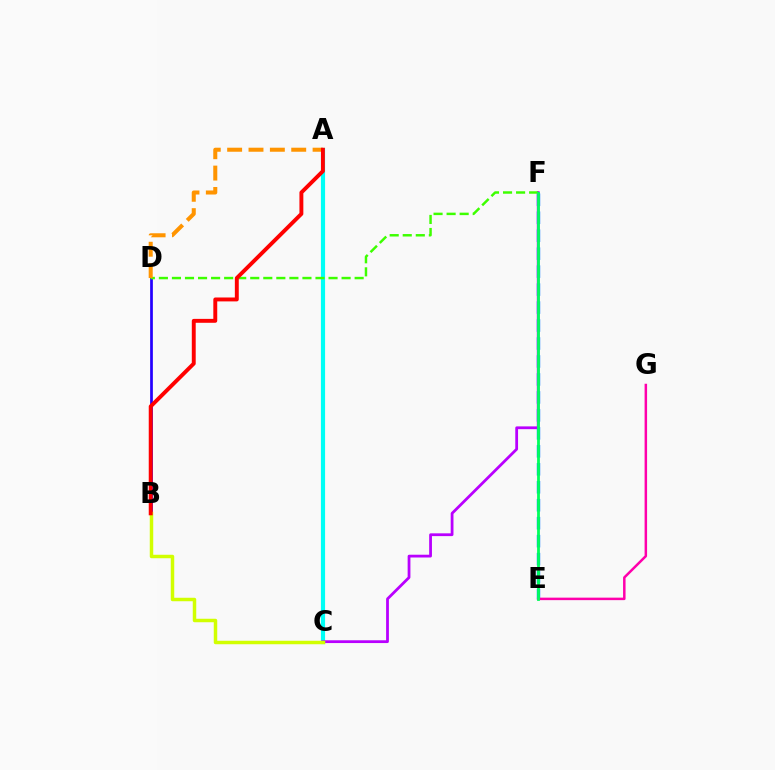{('E', 'F'): [{'color': '#0074ff', 'line_style': 'dashed', 'thickness': 2.44}, {'color': '#00ff5c', 'line_style': 'solid', 'thickness': 2.02}], ('A', 'C'): [{'color': '#00fff6', 'line_style': 'solid', 'thickness': 2.99}], ('B', 'D'): [{'color': '#2500ff', 'line_style': 'solid', 'thickness': 1.96}], ('C', 'F'): [{'color': '#b900ff', 'line_style': 'solid', 'thickness': 2.0}], ('B', 'C'): [{'color': '#d1ff00', 'line_style': 'solid', 'thickness': 2.5}], ('D', 'F'): [{'color': '#3dff00', 'line_style': 'dashed', 'thickness': 1.77}], ('E', 'G'): [{'color': '#ff00ac', 'line_style': 'solid', 'thickness': 1.8}], ('A', 'D'): [{'color': '#ff9400', 'line_style': 'dashed', 'thickness': 2.9}], ('A', 'B'): [{'color': '#ff0000', 'line_style': 'solid', 'thickness': 2.81}]}